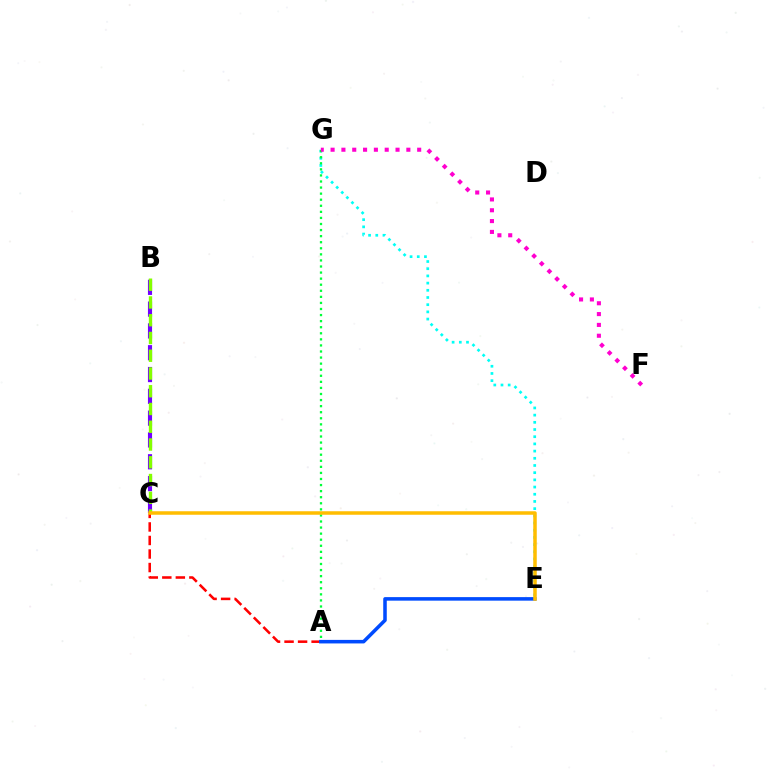{('E', 'G'): [{'color': '#00fff6', 'line_style': 'dotted', 'thickness': 1.95}], ('A', 'C'): [{'color': '#ff0000', 'line_style': 'dashed', 'thickness': 1.84}], ('B', 'C'): [{'color': '#7200ff', 'line_style': 'dashed', 'thickness': 2.96}, {'color': '#84ff00', 'line_style': 'dashed', 'thickness': 2.41}], ('A', 'G'): [{'color': '#00ff39', 'line_style': 'dotted', 'thickness': 1.65}], ('A', 'E'): [{'color': '#004bff', 'line_style': 'solid', 'thickness': 2.55}], ('F', 'G'): [{'color': '#ff00cf', 'line_style': 'dotted', 'thickness': 2.94}], ('C', 'E'): [{'color': '#ffbd00', 'line_style': 'solid', 'thickness': 2.53}]}